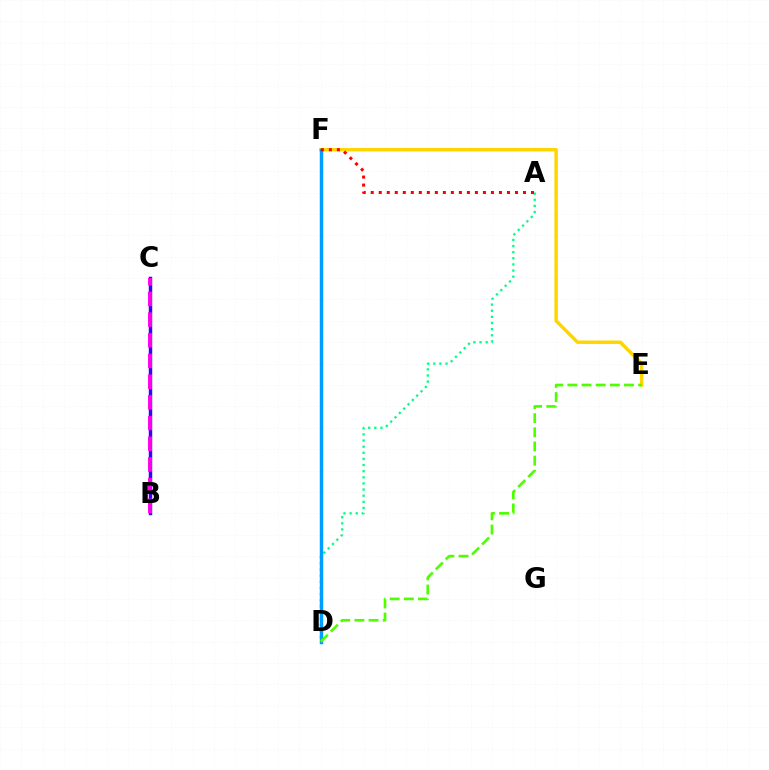{('A', 'D'): [{'color': '#00ff86', 'line_style': 'dotted', 'thickness': 1.66}], ('B', 'C'): [{'color': '#3700ff', 'line_style': 'solid', 'thickness': 2.48}, {'color': '#ff00ed', 'line_style': 'dashed', 'thickness': 2.81}], ('E', 'F'): [{'color': '#ffd500', 'line_style': 'solid', 'thickness': 2.47}], ('D', 'F'): [{'color': '#009eff', 'line_style': 'solid', 'thickness': 2.49}], ('A', 'F'): [{'color': '#ff0000', 'line_style': 'dotted', 'thickness': 2.18}], ('D', 'E'): [{'color': '#4fff00', 'line_style': 'dashed', 'thickness': 1.92}]}